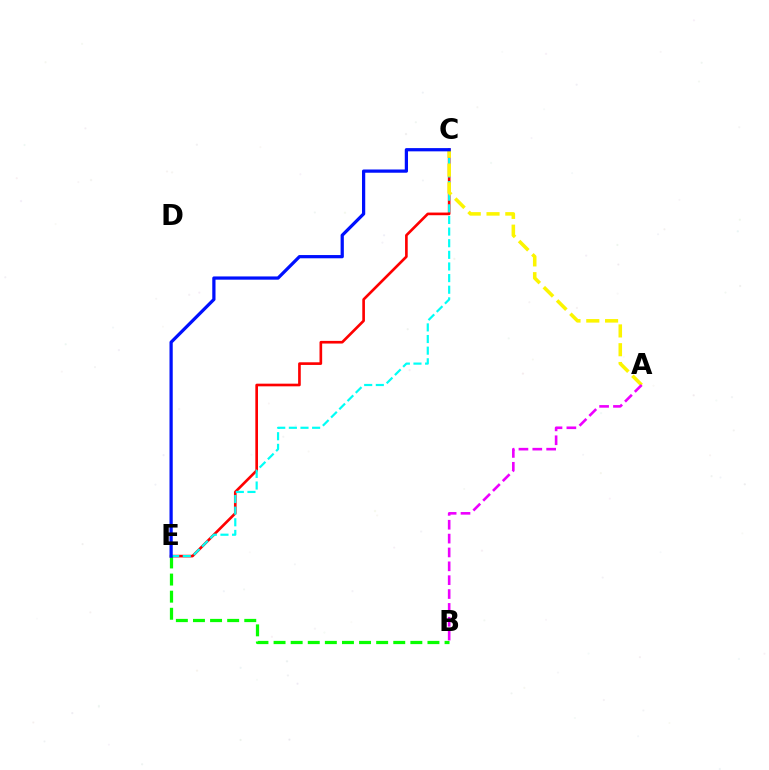{('C', 'E'): [{'color': '#ff0000', 'line_style': 'solid', 'thickness': 1.91}, {'color': '#00fff6', 'line_style': 'dashed', 'thickness': 1.58}, {'color': '#0010ff', 'line_style': 'solid', 'thickness': 2.33}], ('B', 'E'): [{'color': '#08ff00', 'line_style': 'dashed', 'thickness': 2.32}], ('A', 'C'): [{'color': '#fcf500', 'line_style': 'dashed', 'thickness': 2.55}], ('A', 'B'): [{'color': '#ee00ff', 'line_style': 'dashed', 'thickness': 1.88}]}